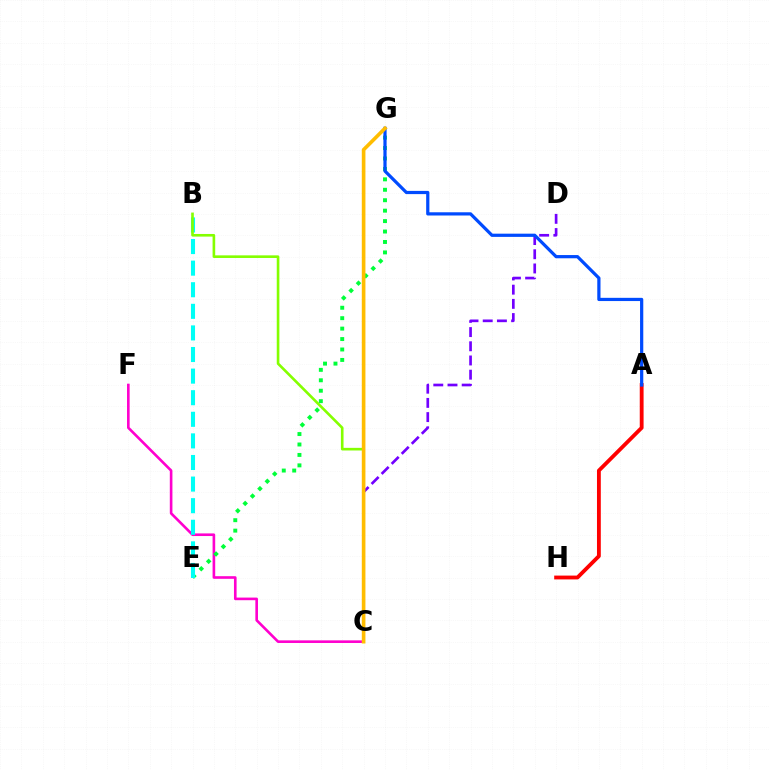{('C', 'F'): [{'color': '#ff00cf', 'line_style': 'solid', 'thickness': 1.89}], ('A', 'H'): [{'color': '#ff0000', 'line_style': 'solid', 'thickness': 2.76}], ('C', 'D'): [{'color': '#7200ff', 'line_style': 'dashed', 'thickness': 1.93}], ('E', 'G'): [{'color': '#00ff39', 'line_style': 'dotted', 'thickness': 2.84}], ('B', 'E'): [{'color': '#00fff6', 'line_style': 'dashed', 'thickness': 2.93}], ('B', 'C'): [{'color': '#84ff00', 'line_style': 'solid', 'thickness': 1.89}], ('A', 'G'): [{'color': '#004bff', 'line_style': 'solid', 'thickness': 2.32}], ('C', 'G'): [{'color': '#ffbd00', 'line_style': 'solid', 'thickness': 2.62}]}